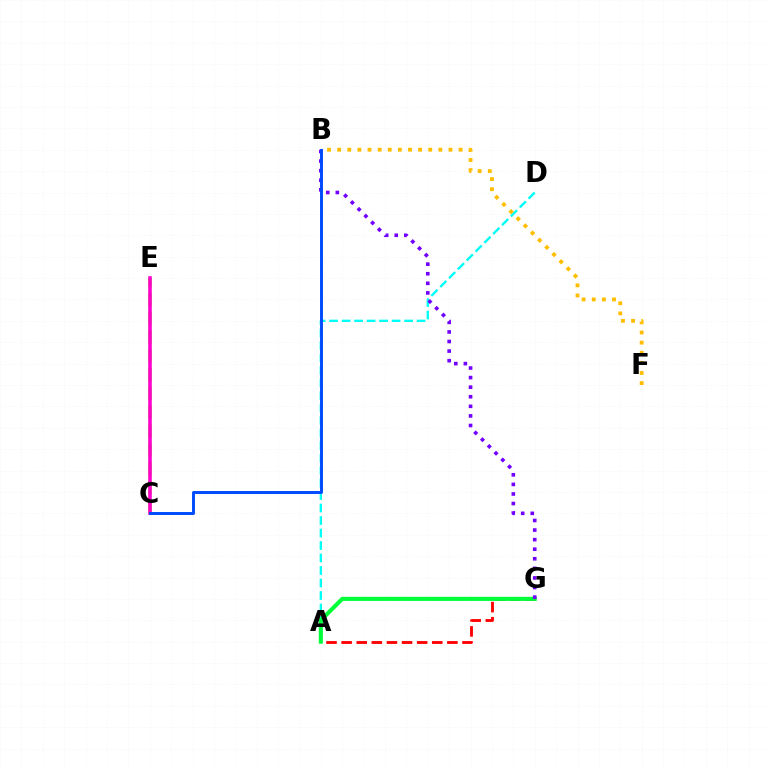{('A', 'D'): [{'color': '#00fff6', 'line_style': 'dashed', 'thickness': 1.7}], ('B', 'F'): [{'color': '#ffbd00', 'line_style': 'dotted', 'thickness': 2.75}], ('A', 'G'): [{'color': '#ff0000', 'line_style': 'dashed', 'thickness': 2.05}, {'color': '#00ff39', 'line_style': 'solid', 'thickness': 2.94}], ('B', 'G'): [{'color': '#7200ff', 'line_style': 'dotted', 'thickness': 2.6}], ('C', 'E'): [{'color': '#84ff00', 'line_style': 'dashed', 'thickness': 2.56}, {'color': '#ff00cf', 'line_style': 'solid', 'thickness': 2.56}], ('B', 'C'): [{'color': '#004bff', 'line_style': 'solid', 'thickness': 2.12}]}